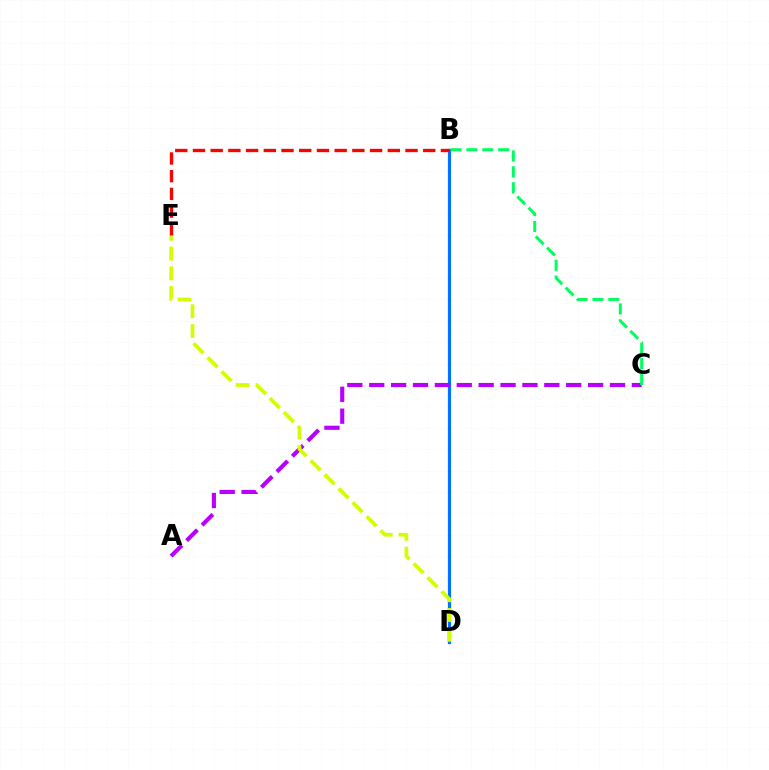{('B', 'D'): [{'color': '#0074ff', 'line_style': 'solid', 'thickness': 2.32}], ('A', 'C'): [{'color': '#b900ff', 'line_style': 'dashed', 'thickness': 2.97}], ('D', 'E'): [{'color': '#d1ff00', 'line_style': 'dashed', 'thickness': 2.69}], ('B', 'C'): [{'color': '#00ff5c', 'line_style': 'dashed', 'thickness': 2.16}], ('B', 'E'): [{'color': '#ff0000', 'line_style': 'dashed', 'thickness': 2.41}]}